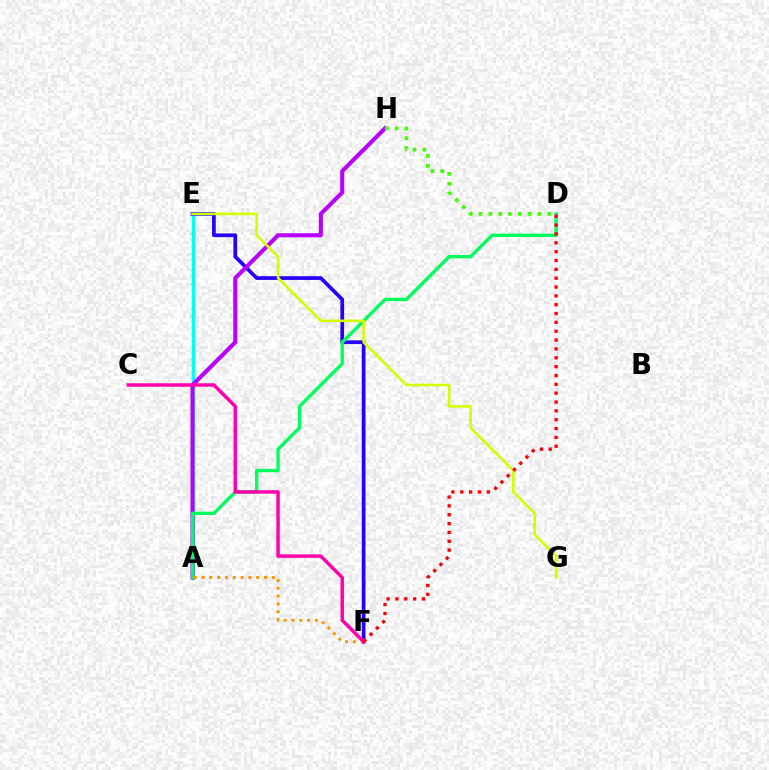{('A', 'E'): [{'color': '#0074ff', 'line_style': 'dotted', 'thickness': 1.7}, {'color': '#00fff6', 'line_style': 'solid', 'thickness': 2.36}], ('E', 'F'): [{'color': '#2500ff', 'line_style': 'solid', 'thickness': 2.68}], ('A', 'H'): [{'color': '#b900ff', 'line_style': 'solid', 'thickness': 2.94}], ('A', 'D'): [{'color': '#00ff5c', 'line_style': 'solid', 'thickness': 2.41}], ('E', 'G'): [{'color': '#d1ff00', 'line_style': 'solid', 'thickness': 1.86}], ('A', 'F'): [{'color': '#ff9400', 'line_style': 'dotted', 'thickness': 2.12}], ('C', 'F'): [{'color': '#ff00ac', 'line_style': 'solid', 'thickness': 2.49}], ('D', 'F'): [{'color': '#ff0000', 'line_style': 'dotted', 'thickness': 2.4}], ('D', 'H'): [{'color': '#3dff00', 'line_style': 'dotted', 'thickness': 2.66}]}